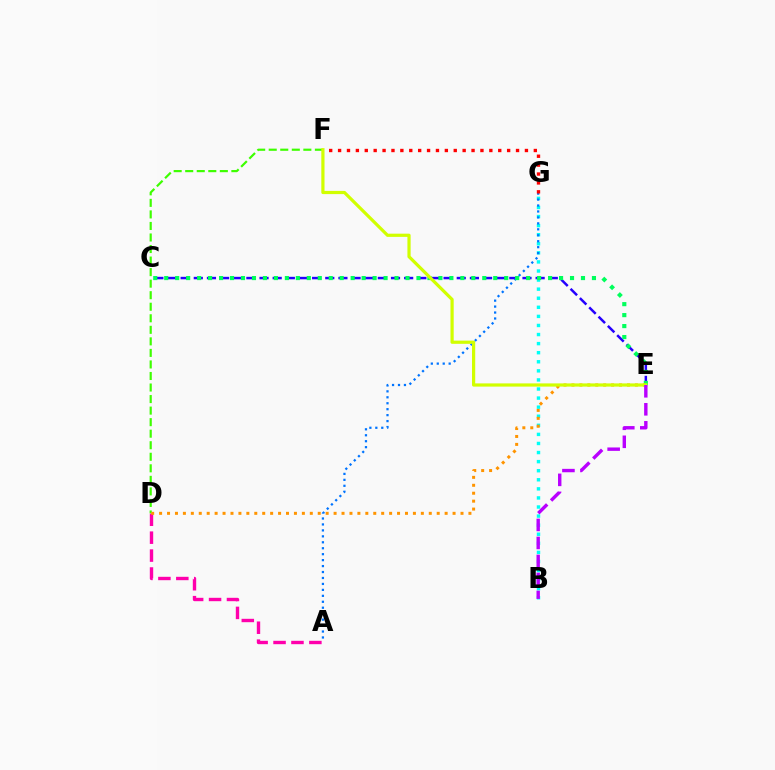{('C', 'E'): [{'color': '#2500ff', 'line_style': 'dashed', 'thickness': 1.79}, {'color': '#00ff5c', 'line_style': 'dotted', 'thickness': 2.98}], ('B', 'G'): [{'color': '#00fff6', 'line_style': 'dotted', 'thickness': 2.47}], ('A', 'G'): [{'color': '#0074ff', 'line_style': 'dotted', 'thickness': 1.62}], ('A', 'D'): [{'color': '#ff00ac', 'line_style': 'dashed', 'thickness': 2.43}], ('F', 'G'): [{'color': '#ff0000', 'line_style': 'dotted', 'thickness': 2.42}], ('D', 'F'): [{'color': '#3dff00', 'line_style': 'dashed', 'thickness': 1.57}], ('D', 'E'): [{'color': '#ff9400', 'line_style': 'dotted', 'thickness': 2.15}], ('E', 'F'): [{'color': '#d1ff00', 'line_style': 'solid', 'thickness': 2.31}], ('B', 'E'): [{'color': '#b900ff', 'line_style': 'dashed', 'thickness': 2.45}]}